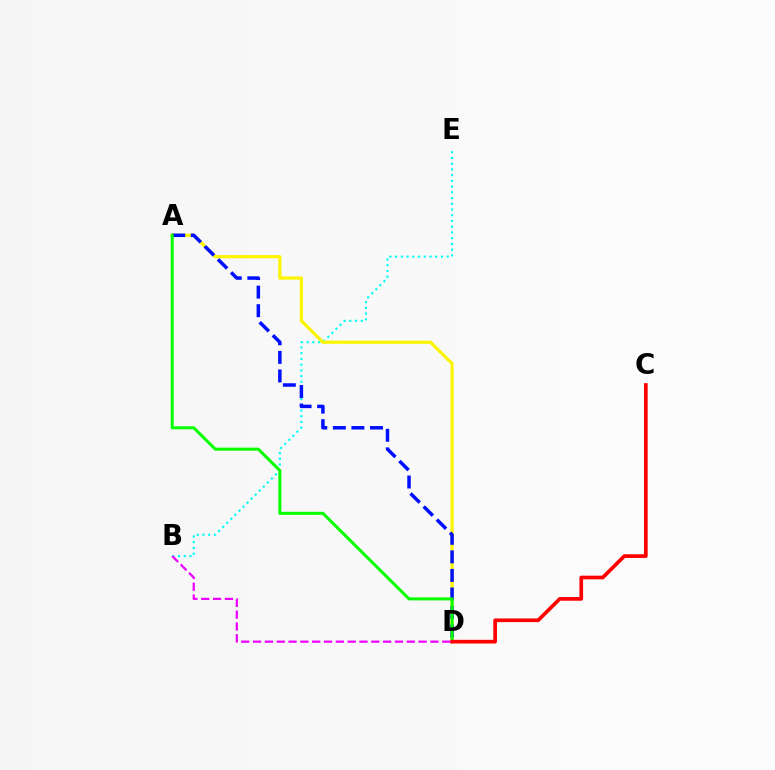{('B', 'E'): [{'color': '#00fff6', 'line_style': 'dotted', 'thickness': 1.56}], ('A', 'D'): [{'color': '#fcf500', 'line_style': 'solid', 'thickness': 2.3}, {'color': '#0010ff', 'line_style': 'dashed', 'thickness': 2.52}, {'color': '#08ff00', 'line_style': 'solid', 'thickness': 2.19}], ('C', 'D'): [{'color': '#ff0000', 'line_style': 'solid', 'thickness': 2.65}], ('B', 'D'): [{'color': '#ee00ff', 'line_style': 'dashed', 'thickness': 1.61}]}